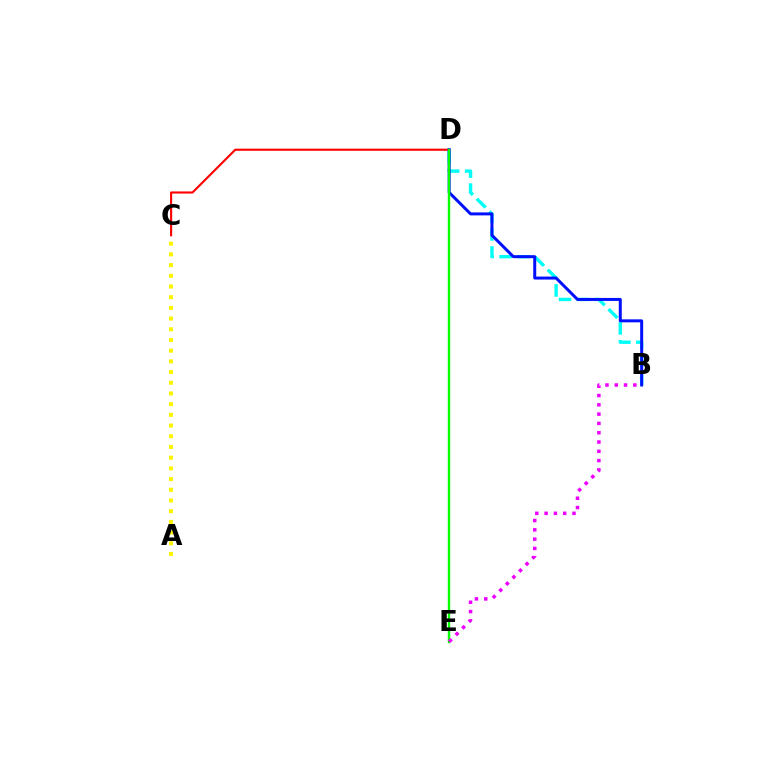{('B', 'D'): [{'color': '#00fff6', 'line_style': 'dashed', 'thickness': 2.44}, {'color': '#0010ff', 'line_style': 'solid', 'thickness': 2.15}], ('C', 'D'): [{'color': '#ff0000', 'line_style': 'solid', 'thickness': 1.53}], ('A', 'C'): [{'color': '#fcf500', 'line_style': 'dotted', 'thickness': 2.91}], ('D', 'E'): [{'color': '#08ff00', 'line_style': 'solid', 'thickness': 1.73}], ('B', 'E'): [{'color': '#ee00ff', 'line_style': 'dotted', 'thickness': 2.53}]}